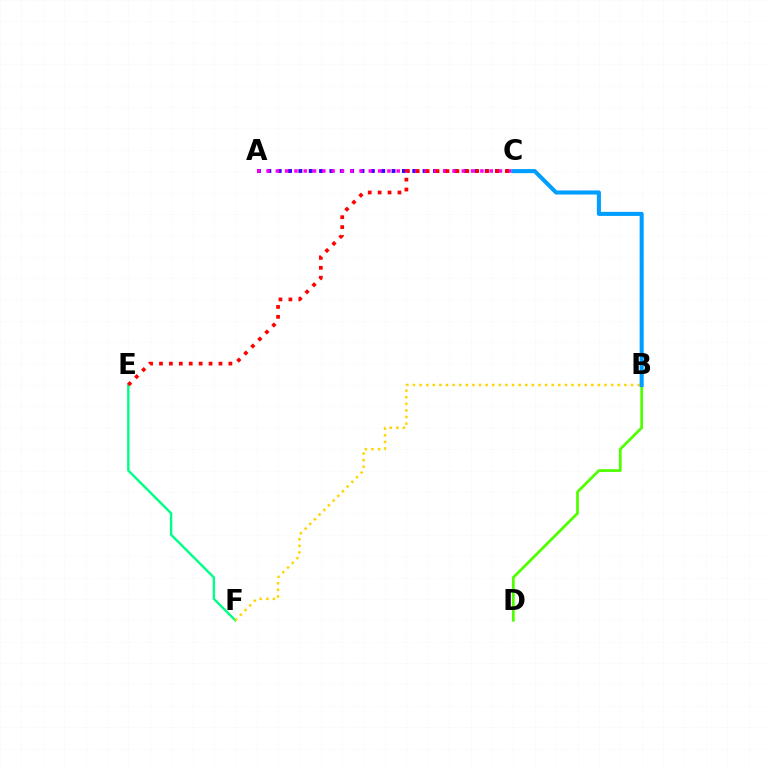{('B', 'D'): [{'color': '#4fff00', 'line_style': 'solid', 'thickness': 1.98}], ('A', 'C'): [{'color': '#3700ff', 'line_style': 'dotted', 'thickness': 2.81}, {'color': '#ff00ed', 'line_style': 'dotted', 'thickness': 2.53}], ('E', 'F'): [{'color': '#00ff86', 'line_style': 'solid', 'thickness': 1.72}], ('B', 'F'): [{'color': '#ffd500', 'line_style': 'dotted', 'thickness': 1.79}], ('C', 'E'): [{'color': '#ff0000', 'line_style': 'dotted', 'thickness': 2.69}], ('B', 'C'): [{'color': '#009eff', 'line_style': 'solid', 'thickness': 2.93}]}